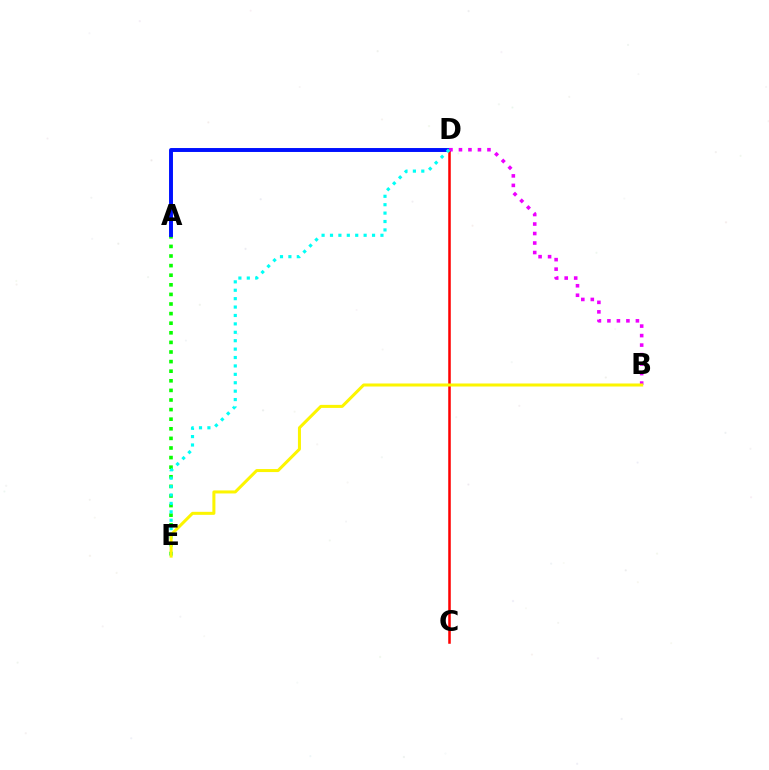{('A', 'E'): [{'color': '#08ff00', 'line_style': 'dotted', 'thickness': 2.61}], ('A', 'D'): [{'color': '#0010ff', 'line_style': 'solid', 'thickness': 2.83}], ('C', 'D'): [{'color': '#ff0000', 'line_style': 'solid', 'thickness': 1.82}], ('B', 'D'): [{'color': '#ee00ff', 'line_style': 'dotted', 'thickness': 2.58}], ('D', 'E'): [{'color': '#00fff6', 'line_style': 'dotted', 'thickness': 2.28}], ('B', 'E'): [{'color': '#fcf500', 'line_style': 'solid', 'thickness': 2.18}]}